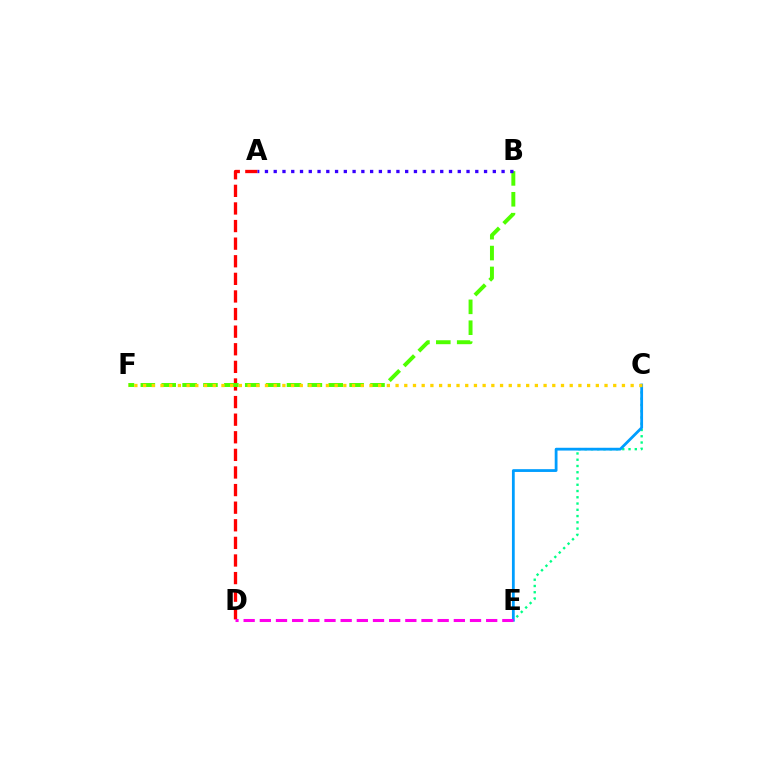{('C', 'E'): [{'color': '#00ff86', 'line_style': 'dotted', 'thickness': 1.7}, {'color': '#009eff', 'line_style': 'solid', 'thickness': 2.0}], ('A', 'D'): [{'color': '#ff0000', 'line_style': 'dashed', 'thickness': 2.39}], ('B', 'F'): [{'color': '#4fff00', 'line_style': 'dashed', 'thickness': 2.84}], ('A', 'B'): [{'color': '#3700ff', 'line_style': 'dotted', 'thickness': 2.38}], ('D', 'E'): [{'color': '#ff00ed', 'line_style': 'dashed', 'thickness': 2.2}], ('C', 'F'): [{'color': '#ffd500', 'line_style': 'dotted', 'thickness': 2.37}]}